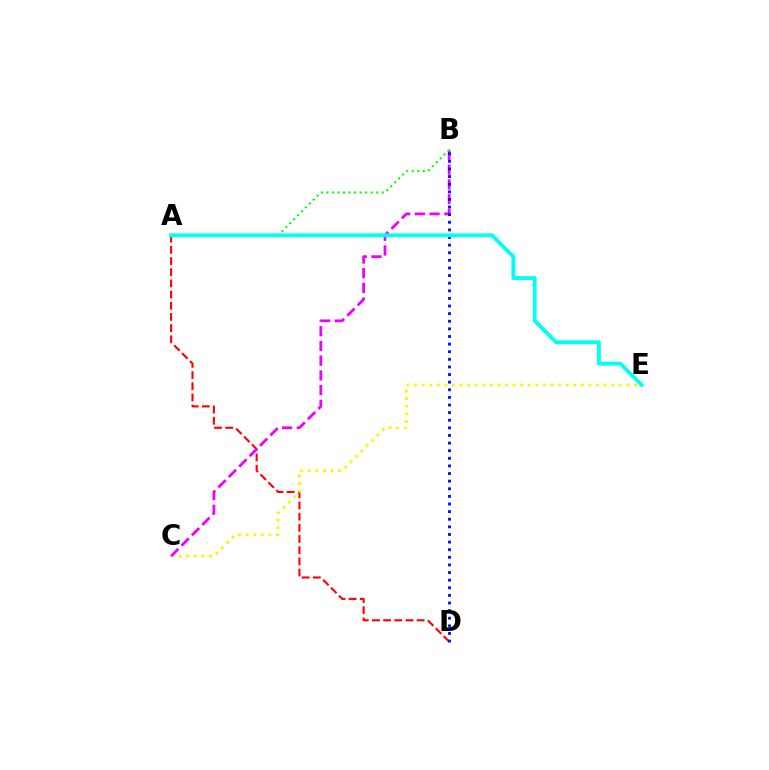{('A', 'D'): [{'color': '#ff0000', 'line_style': 'dashed', 'thickness': 1.52}], ('C', 'E'): [{'color': '#fcf500', 'line_style': 'dotted', 'thickness': 2.06}], ('B', 'C'): [{'color': '#ee00ff', 'line_style': 'dashed', 'thickness': 2.0}], ('B', 'D'): [{'color': '#0010ff', 'line_style': 'dotted', 'thickness': 2.07}], ('A', 'B'): [{'color': '#08ff00', 'line_style': 'dotted', 'thickness': 1.5}], ('A', 'E'): [{'color': '#00fff6', 'line_style': 'solid', 'thickness': 2.77}]}